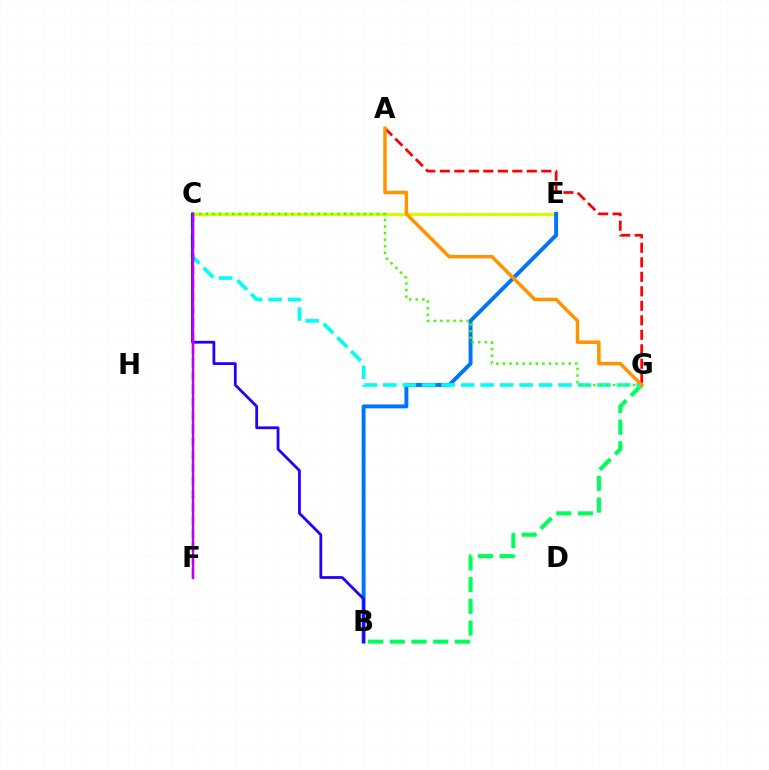{('A', 'G'): [{'color': '#ff0000', 'line_style': 'dashed', 'thickness': 1.97}, {'color': '#ff9400', 'line_style': 'solid', 'thickness': 2.52}], ('C', 'E'): [{'color': '#d1ff00', 'line_style': 'solid', 'thickness': 2.29}], ('B', 'E'): [{'color': '#0074ff', 'line_style': 'solid', 'thickness': 2.82}], ('B', 'G'): [{'color': '#00ff5c', 'line_style': 'dashed', 'thickness': 2.95}], ('C', 'G'): [{'color': '#00fff6', 'line_style': 'dashed', 'thickness': 2.64}, {'color': '#3dff00', 'line_style': 'dotted', 'thickness': 1.79}], ('B', 'C'): [{'color': '#2500ff', 'line_style': 'solid', 'thickness': 2.01}], ('C', 'F'): [{'color': '#ff00ac', 'line_style': 'dashed', 'thickness': 1.79}, {'color': '#b900ff', 'line_style': 'solid', 'thickness': 1.67}]}